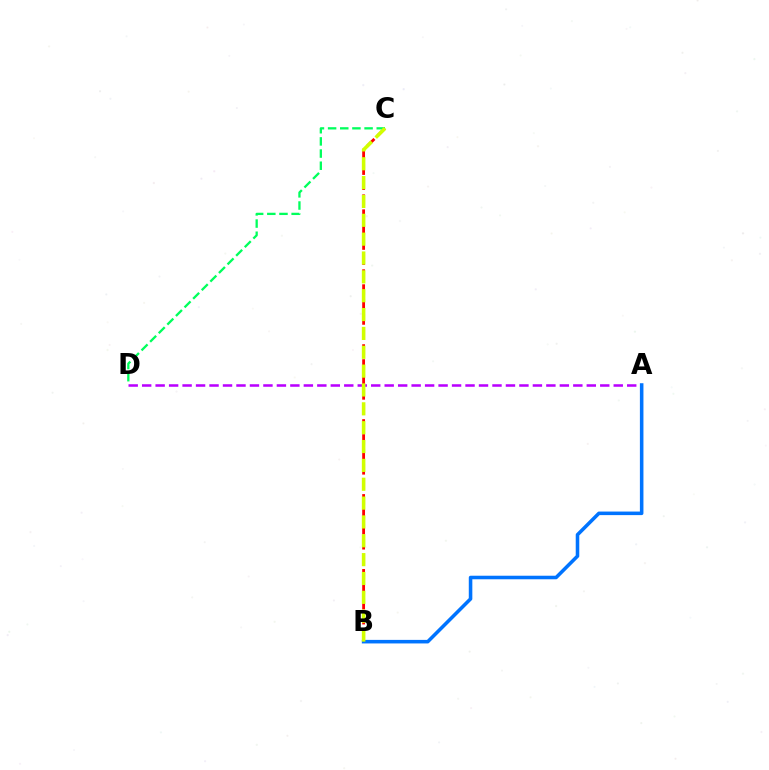{('A', 'D'): [{'color': '#b900ff', 'line_style': 'dashed', 'thickness': 1.83}], ('A', 'B'): [{'color': '#0074ff', 'line_style': 'solid', 'thickness': 2.56}], ('B', 'C'): [{'color': '#ff0000', 'line_style': 'dashed', 'thickness': 2.04}, {'color': '#d1ff00', 'line_style': 'dashed', 'thickness': 2.56}], ('C', 'D'): [{'color': '#00ff5c', 'line_style': 'dashed', 'thickness': 1.65}]}